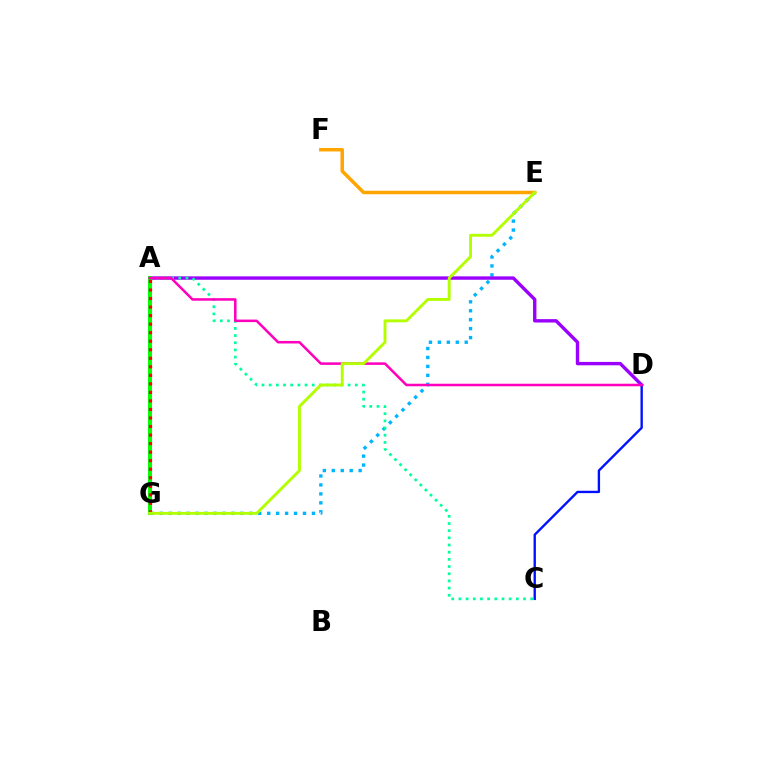{('E', 'G'): [{'color': '#00b5ff', 'line_style': 'dotted', 'thickness': 2.43}, {'color': '#b3ff00', 'line_style': 'solid', 'thickness': 2.09}], ('A', 'D'): [{'color': '#9b00ff', 'line_style': 'solid', 'thickness': 2.44}, {'color': '#ff00bd', 'line_style': 'solid', 'thickness': 1.83}], ('A', 'C'): [{'color': '#00ff9d', 'line_style': 'dotted', 'thickness': 1.95}], ('C', 'D'): [{'color': '#0010ff', 'line_style': 'solid', 'thickness': 1.7}], ('A', 'G'): [{'color': '#08ff00', 'line_style': 'solid', 'thickness': 2.91}, {'color': '#ff0000', 'line_style': 'dotted', 'thickness': 2.32}], ('E', 'F'): [{'color': '#ffa500', 'line_style': 'solid', 'thickness': 2.52}]}